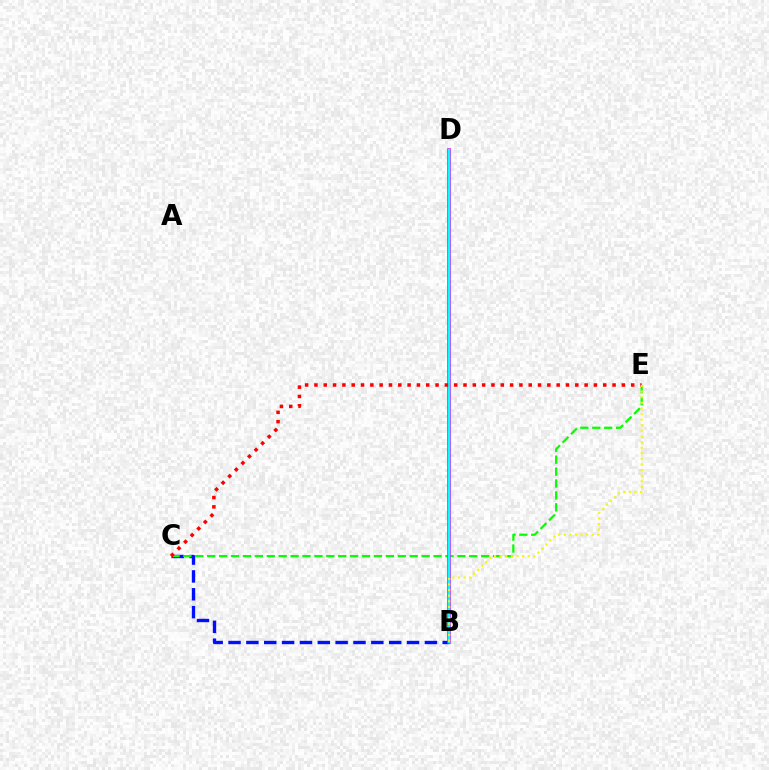{('B', 'C'): [{'color': '#0010ff', 'line_style': 'dashed', 'thickness': 2.42}], ('C', 'E'): [{'color': '#08ff00', 'line_style': 'dashed', 'thickness': 1.62}, {'color': '#ff0000', 'line_style': 'dotted', 'thickness': 2.53}], ('B', 'D'): [{'color': '#ee00ff', 'line_style': 'solid', 'thickness': 2.6}, {'color': '#00fff6', 'line_style': 'solid', 'thickness': 1.74}], ('B', 'E'): [{'color': '#fcf500', 'line_style': 'dotted', 'thickness': 1.52}]}